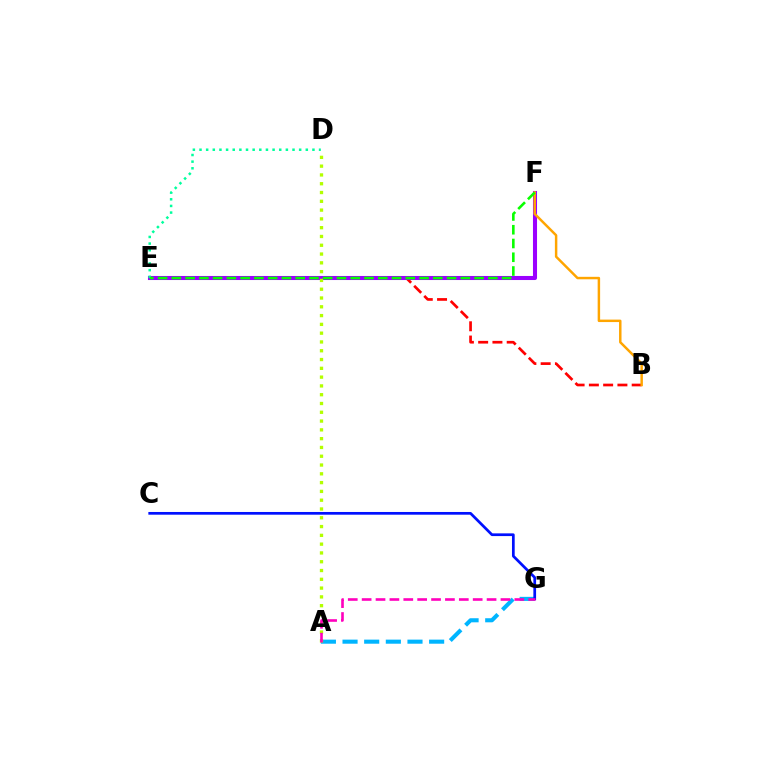{('A', 'G'): [{'color': '#00b5ff', 'line_style': 'dashed', 'thickness': 2.94}, {'color': '#ff00bd', 'line_style': 'dashed', 'thickness': 1.89}], ('B', 'E'): [{'color': '#ff0000', 'line_style': 'dashed', 'thickness': 1.94}], ('E', 'F'): [{'color': '#9b00ff', 'line_style': 'solid', 'thickness': 2.92}, {'color': '#08ff00', 'line_style': 'dashed', 'thickness': 1.87}], ('B', 'F'): [{'color': '#ffa500', 'line_style': 'solid', 'thickness': 1.77}], ('D', 'E'): [{'color': '#00ff9d', 'line_style': 'dotted', 'thickness': 1.81}], ('A', 'D'): [{'color': '#b3ff00', 'line_style': 'dotted', 'thickness': 2.39}], ('C', 'G'): [{'color': '#0010ff', 'line_style': 'solid', 'thickness': 1.96}]}